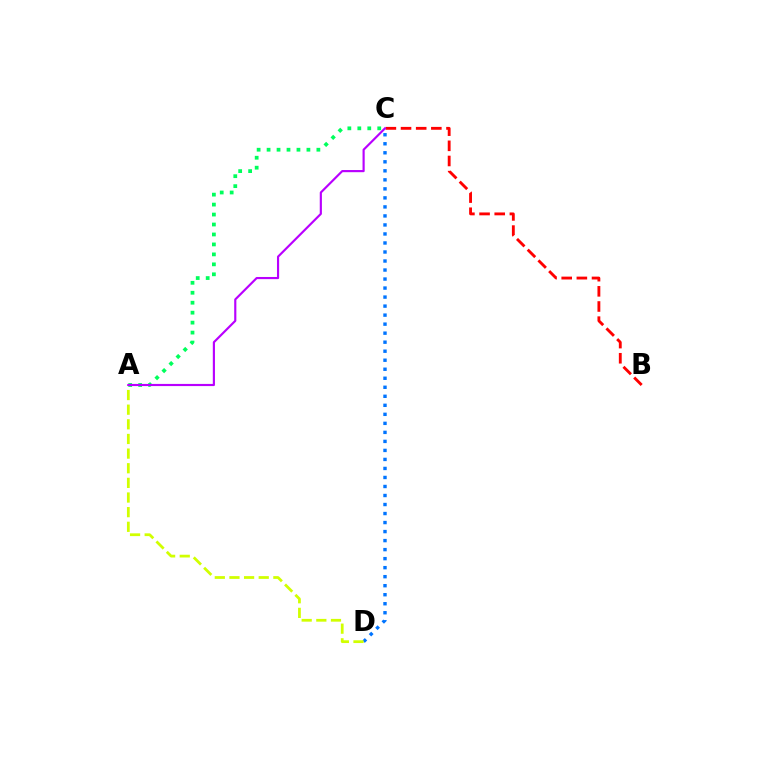{('B', 'C'): [{'color': '#ff0000', 'line_style': 'dashed', 'thickness': 2.06}], ('C', 'D'): [{'color': '#0074ff', 'line_style': 'dotted', 'thickness': 2.45}], ('A', 'C'): [{'color': '#00ff5c', 'line_style': 'dotted', 'thickness': 2.71}, {'color': '#b900ff', 'line_style': 'solid', 'thickness': 1.55}], ('A', 'D'): [{'color': '#d1ff00', 'line_style': 'dashed', 'thickness': 1.99}]}